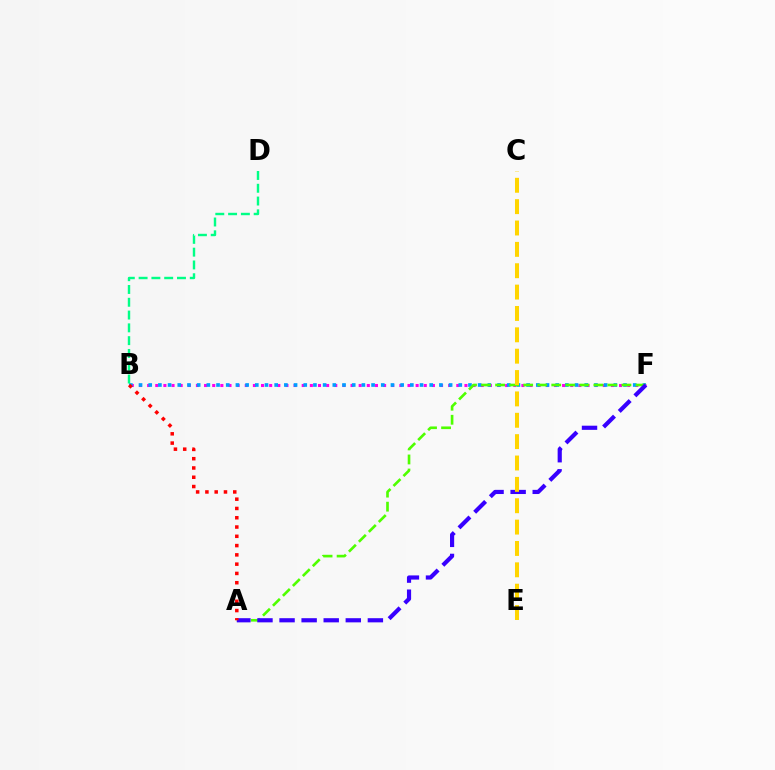{('B', 'F'): [{'color': '#ff00ed', 'line_style': 'dotted', 'thickness': 2.21}, {'color': '#009eff', 'line_style': 'dotted', 'thickness': 2.63}], ('A', 'F'): [{'color': '#4fff00', 'line_style': 'dashed', 'thickness': 1.91}, {'color': '#3700ff', 'line_style': 'dashed', 'thickness': 3.0}], ('C', 'E'): [{'color': '#ffd500', 'line_style': 'dashed', 'thickness': 2.9}], ('B', 'D'): [{'color': '#00ff86', 'line_style': 'dashed', 'thickness': 1.74}], ('A', 'B'): [{'color': '#ff0000', 'line_style': 'dotted', 'thickness': 2.52}]}